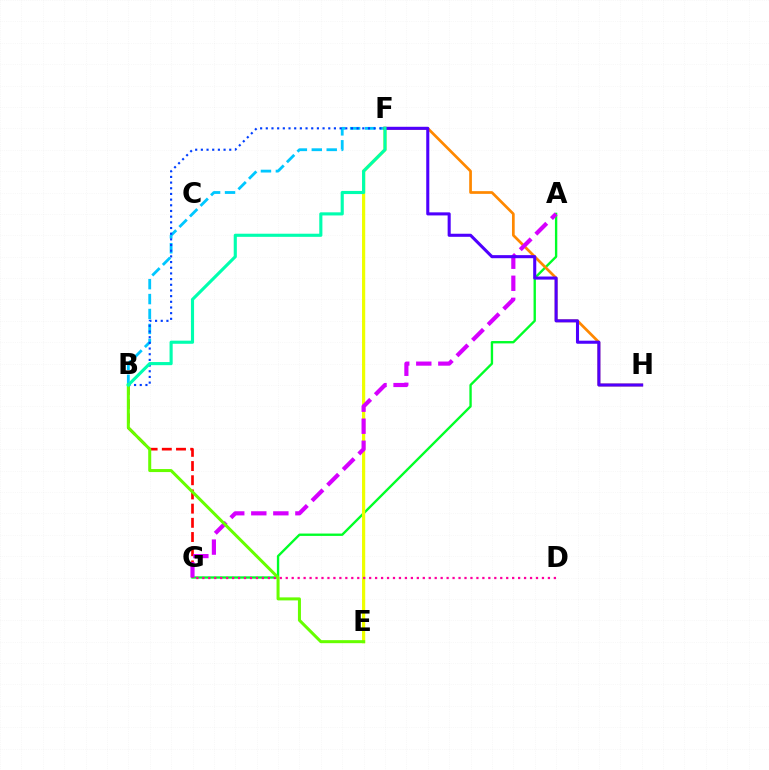{('A', 'G'): [{'color': '#00ff27', 'line_style': 'solid', 'thickness': 1.7}, {'color': '#d600ff', 'line_style': 'dashed', 'thickness': 3.0}], ('B', 'F'): [{'color': '#00c7ff', 'line_style': 'dashed', 'thickness': 2.03}, {'color': '#003fff', 'line_style': 'dotted', 'thickness': 1.54}, {'color': '#00ffaf', 'line_style': 'solid', 'thickness': 2.25}], ('E', 'F'): [{'color': '#eeff00', 'line_style': 'solid', 'thickness': 2.3}], ('F', 'H'): [{'color': '#ff8800', 'line_style': 'solid', 'thickness': 1.95}, {'color': '#4f00ff', 'line_style': 'solid', 'thickness': 2.21}], ('B', 'G'): [{'color': '#ff0000', 'line_style': 'dashed', 'thickness': 1.93}], ('D', 'G'): [{'color': '#ff00a0', 'line_style': 'dotted', 'thickness': 1.62}], ('B', 'E'): [{'color': '#66ff00', 'line_style': 'solid', 'thickness': 2.17}]}